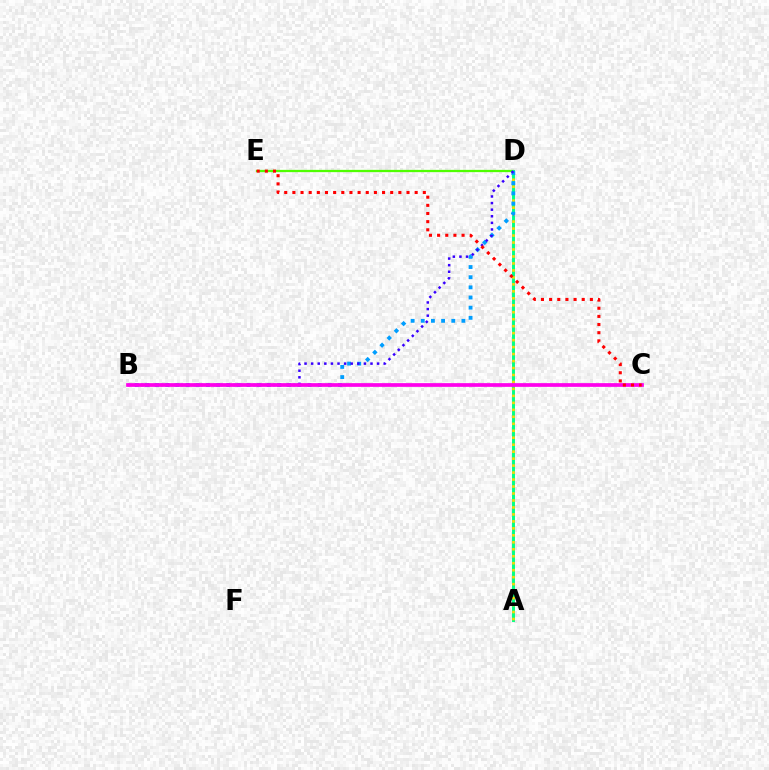{('D', 'E'): [{'color': '#4fff00', 'line_style': 'solid', 'thickness': 1.64}], ('A', 'D'): [{'color': '#00ff86', 'line_style': 'solid', 'thickness': 2.11}, {'color': '#ffd500', 'line_style': 'dotted', 'thickness': 1.89}], ('B', 'D'): [{'color': '#009eff', 'line_style': 'dotted', 'thickness': 2.76}, {'color': '#3700ff', 'line_style': 'dotted', 'thickness': 1.79}], ('B', 'C'): [{'color': '#ff00ed', 'line_style': 'solid', 'thickness': 2.67}], ('C', 'E'): [{'color': '#ff0000', 'line_style': 'dotted', 'thickness': 2.21}]}